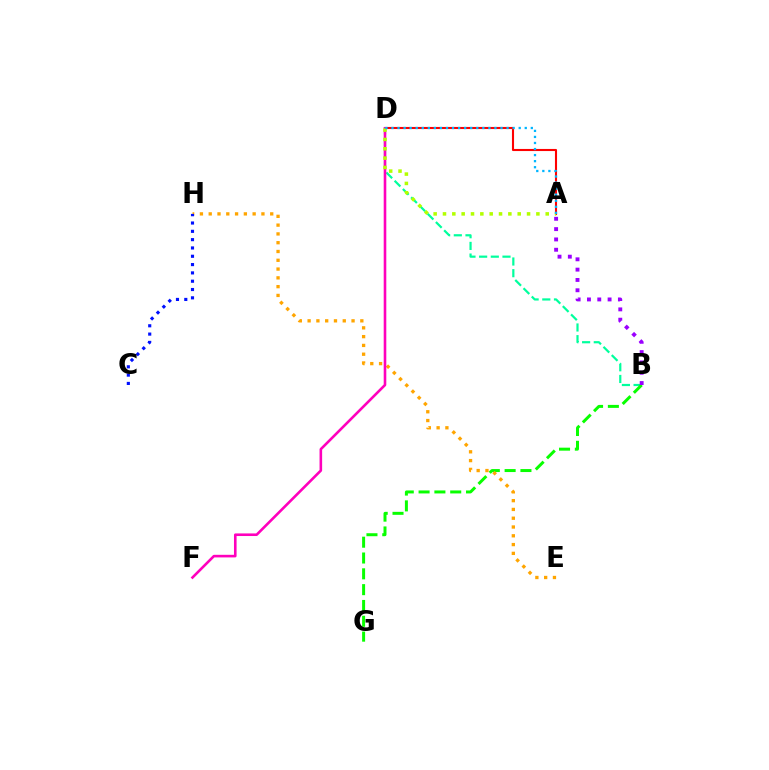{('B', 'D'): [{'color': '#00ff9d', 'line_style': 'dashed', 'thickness': 1.59}], ('A', 'D'): [{'color': '#ff0000', 'line_style': 'solid', 'thickness': 1.51}, {'color': '#b3ff00', 'line_style': 'dotted', 'thickness': 2.54}, {'color': '#00b5ff', 'line_style': 'dotted', 'thickness': 1.65}], ('B', 'G'): [{'color': '#08ff00', 'line_style': 'dashed', 'thickness': 2.15}], ('E', 'H'): [{'color': '#ffa500', 'line_style': 'dotted', 'thickness': 2.39}], ('D', 'F'): [{'color': '#ff00bd', 'line_style': 'solid', 'thickness': 1.87}], ('C', 'H'): [{'color': '#0010ff', 'line_style': 'dotted', 'thickness': 2.26}], ('A', 'B'): [{'color': '#9b00ff', 'line_style': 'dotted', 'thickness': 2.8}]}